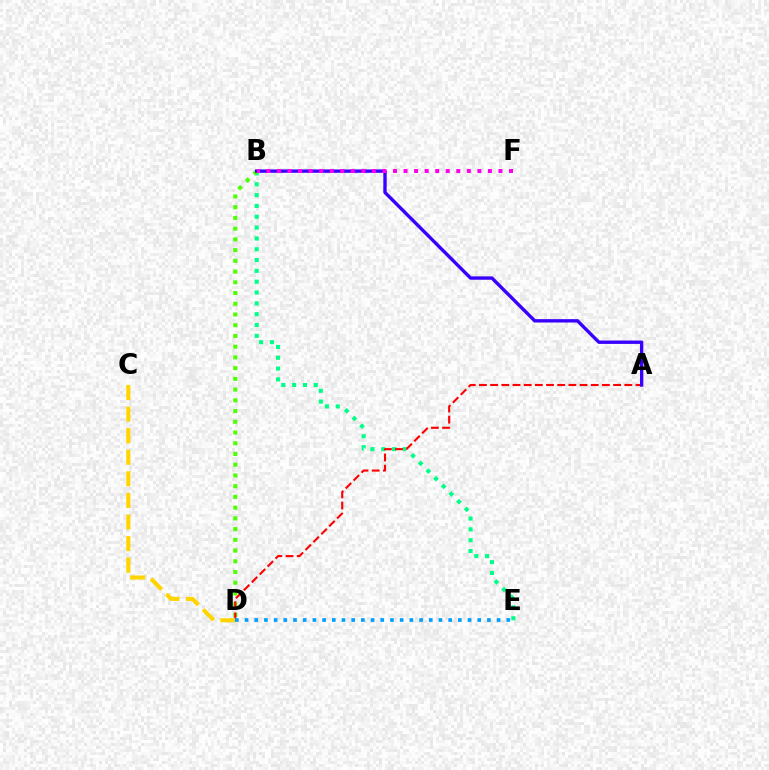{('B', 'E'): [{'color': '#00ff86', 'line_style': 'dotted', 'thickness': 2.94}], ('B', 'D'): [{'color': '#4fff00', 'line_style': 'dotted', 'thickness': 2.92}], ('A', 'D'): [{'color': '#ff0000', 'line_style': 'dashed', 'thickness': 1.52}], ('A', 'B'): [{'color': '#3700ff', 'line_style': 'solid', 'thickness': 2.42}], ('C', 'D'): [{'color': '#ffd500', 'line_style': 'dashed', 'thickness': 2.93}], ('B', 'F'): [{'color': '#ff00ed', 'line_style': 'dotted', 'thickness': 2.87}], ('D', 'E'): [{'color': '#009eff', 'line_style': 'dotted', 'thickness': 2.63}]}